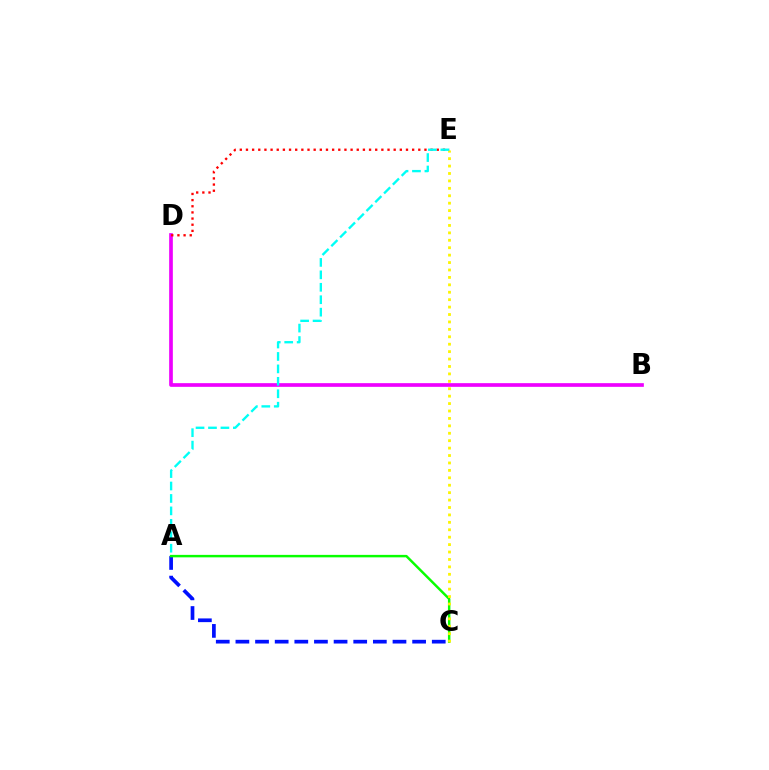{('A', 'C'): [{'color': '#0010ff', 'line_style': 'dashed', 'thickness': 2.67}, {'color': '#08ff00', 'line_style': 'solid', 'thickness': 1.78}], ('C', 'E'): [{'color': '#fcf500', 'line_style': 'dotted', 'thickness': 2.02}], ('B', 'D'): [{'color': '#ee00ff', 'line_style': 'solid', 'thickness': 2.65}], ('D', 'E'): [{'color': '#ff0000', 'line_style': 'dotted', 'thickness': 1.67}], ('A', 'E'): [{'color': '#00fff6', 'line_style': 'dashed', 'thickness': 1.69}]}